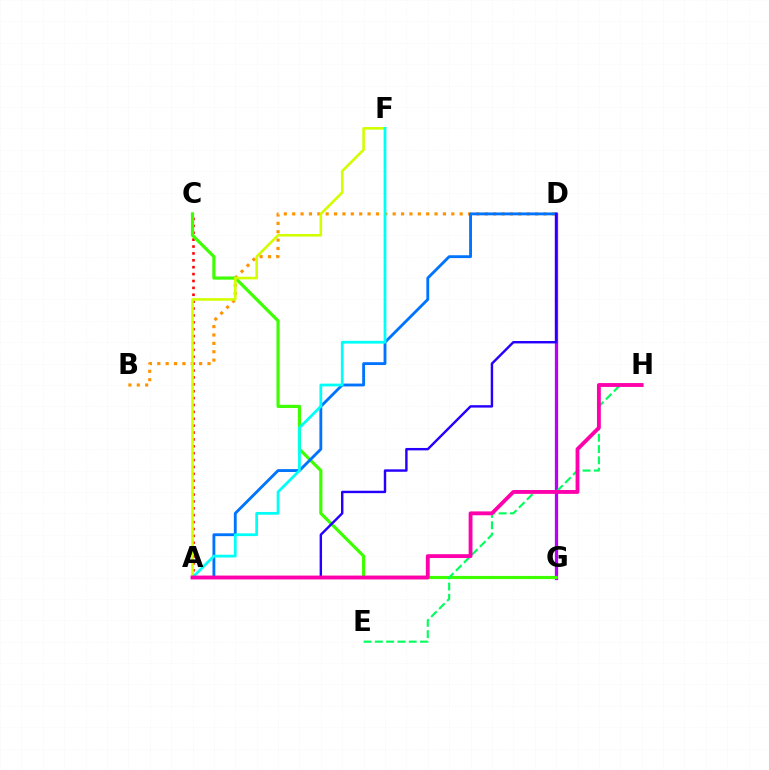{('B', 'D'): [{'color': '#ff9400', 'line_style': 'dotted', 'thickness': 2.28}], ('D', 'G'): [{'color': '#b900ff', 'line_style': 'solid', 'thickness': 2.36}], ('A', 'C'): [{'color': '#ff0000', 'line_style': 'dotted', 'thickness': 1.87}], ('C', 'G'): [{'color': '#3dff00', 'line_style': 'solid', 'thickness': 2.28}], ('E', 'H'): [{'color': '#00ff5c', 'line_style': 'dashed', 'thickness': 1.53}], ('A', 'D'): [{'color': '#0074ff', 'line_style': 'solid', 'thickness': 2.05}, {'color': '#2500ff', 'line_style': 'solid', 'thickness': 1.74}], ('A', 'F'): [{'color': '#d1ff00', 'line_style': 'solid', 'thickness': 1.87}, {'color': '#00fff6', 'line_style': 'solid', 'thickness': 1.99}], ('A', 'H'): [{'color': '#ff00ac', 'line_style': 'solid', 'thickness': 2.77}]}